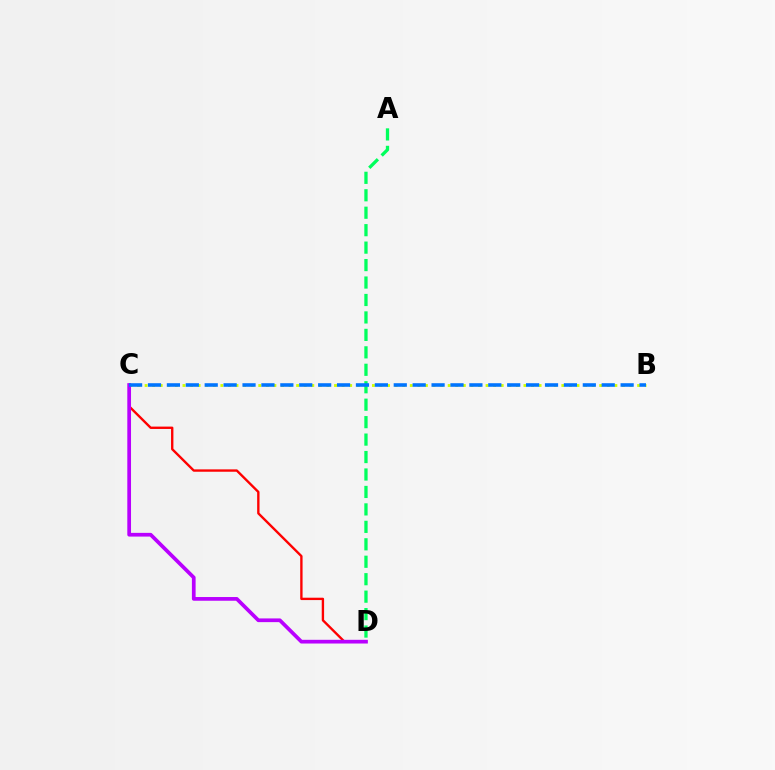{('C', 'D'): [{'color': '#ff0000', 'line_style': 'solid', 'thickness': 1.7}, {'color': '#b900ff', 'line_style': 'solid', 'thickness': 2.67}], ('B', 'C'): [{'color': '#d1ff00', 'line_style': 'dotted', 'thickness': 2.06}, {'color': '#0074ff', 'line_style': 'dashed', 'thickness': 2.57}], ('A', 'D'): [{'color': '#00ff5c', 'line_style': 'dashed', 'thickness': 2.37}]}